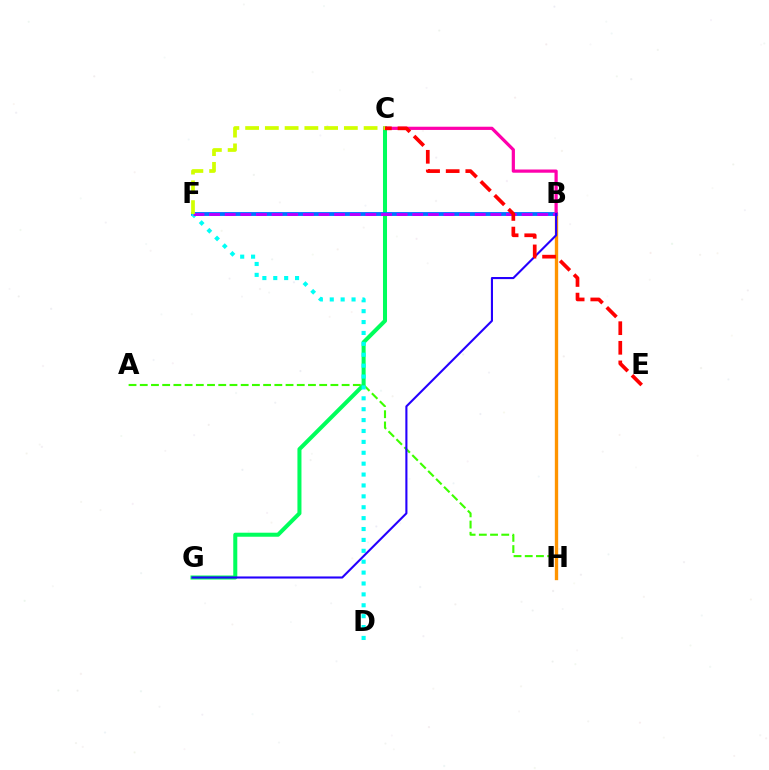{('C', 'G'): [{'color': '#00ff5c', 'line_style': 'solid', 'thickness': 2.9}], ('A', 'H'): [{'color': '#3dff00', 'line_style': 'dashed', 'thickness': 1.52}], ('B', 'H'): [{'color': '#ff9400', 'line_style': 'solid', 'thickness': 2.41}], ('B', 'F'): [{'color': '#0074ff', 'line_style': 'solid', 'thickness': 2.77}, {'color': '#b900ff', 'line_style': 'dashed', 'thickness': 2.12}], ('B', 'C'): [{'color': '#ff00ac', 'line_style': 'solid', 'thickness': 2.31}], ('D', 'F'): [{'color': '#00fff6', 'line_style': 'dotted', 'thickness': 2.96}], ('B', 'G'): [{'color': '#2500ff', 'line_style': 'solid', 'thickness': 1.51}], ('C', 'F'): [{'color': '#d1ff00', 'line_style': 'dashed', 'thickness': 2.68}], ('C', 'E'): [{'color': '#ff0000', 'line_style': 'dashed', 'thickness': 2.66}]}